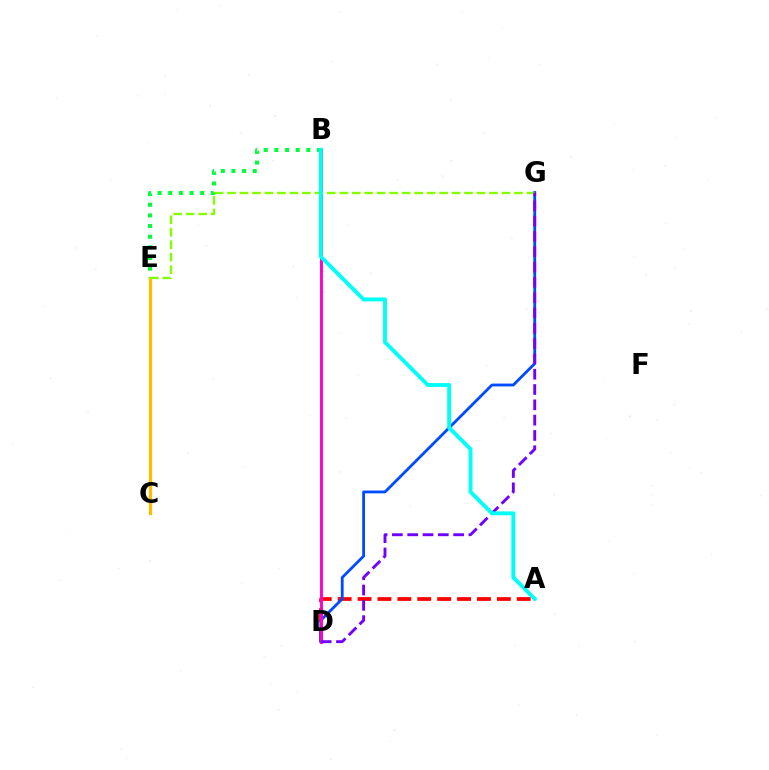{('B', 'E'): [{'color': '#00ff39', 'line_style': 'dotted', 'thickness': 2.89}], ('A', 'D'): [{'color': '#ff0000', 'line_style': 'dashed', 'thickness': 2.7}], ('D', 'G'): [{'color': '#004bff', 'line_style': 'solid', 'thickness': 2.03}, {'color': '#7200ff', 'line_style': 'dashed', 'thickness': 2.08}], ('B', 'D'): [{'color': '#ff00cf', 'line_style': 'solid', 'thickness': 2.1}], ('C', 'E'): [{'color': '#ffbd00', 'line_style': 'solid', 'thickness': 2.34}], ('E', 'G'): [{'color': '#84ff00', 'line_style': 'dashed', 'thickness': 1.69}], ('A', 'B'): [{'color': '#00fff6', 'line_style': 'solid', 'thickness': 2.8}]}